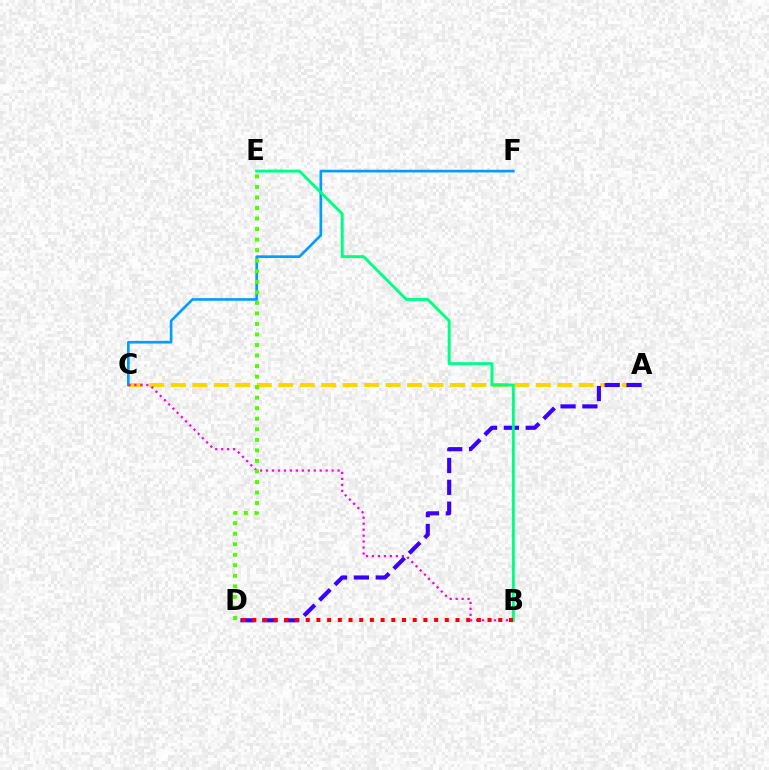{('A', 'C'): [{'color': '#ffd500', 'line_style': 'dashed', 'thickness': 2.92}], ('C', 'F'): [{'color': '#009eff', 'line_style': 'solid', 'thickness': 1.92}], ('B', 'C'): [{'color': '#ff00ed', 'line_style': 'dotted', 'thickness': 1.62}], ('A', 'D'): [{'color': '#3700ff', 'line_style': 'dashed', 'thickness': 2.97}], ('B', 'E'): [{'color': '#00ff86', 'line_style': 'solid', 'thickness': 2.13}], ('D', 'E'): [{'color': '#4fff00', 'line_style': 'dotted', 'thickness': 2.86}], ('B', 'D'): [{'color': '#ff0000', 'line_style': 'dotted', 'thickness': 2.91}]}